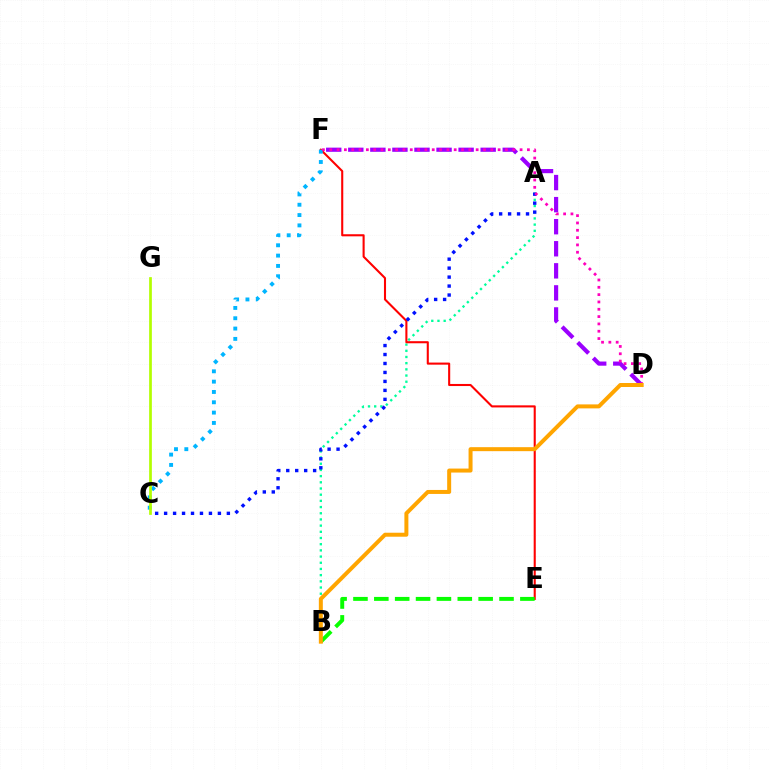{('A', 'B'): [{'color': '#00ff9d', 'line_style': 'dotted', 'thickness': 1.68}], ('E', 'F'): [{'color': '#ff0000', 'line_style': 'solid', 'thickness': 1.5}], ('C', 'F'): [{'color': '#00b5ff', 'line_style': 'dotted', 'thickness': 2.8}], ('D', 'F'): [{'color': '#9b00ff', 'line_style': 'dashed', 'thickness': 3.0}, {'color': '#ff00bd', 'line_style': 'dotted', 'thickness': 1.99}], ('A', 'C'): [{'color': '#0010ff', 'line_style': 'dotted', 'thickness': 2.44}], ('B', 'E'): [{'color': '#08ff00', 'line_style': 'dashed', 'thickness': 2.83}], ('B', 'D'): [{'color': '#ffa500', 'line_style': 'solid', 'thickness': 2.87}], ('C', 'G'): [{'color': '#b3ff00', 'line_style': 'solid', 'thickness': 1.95}]}